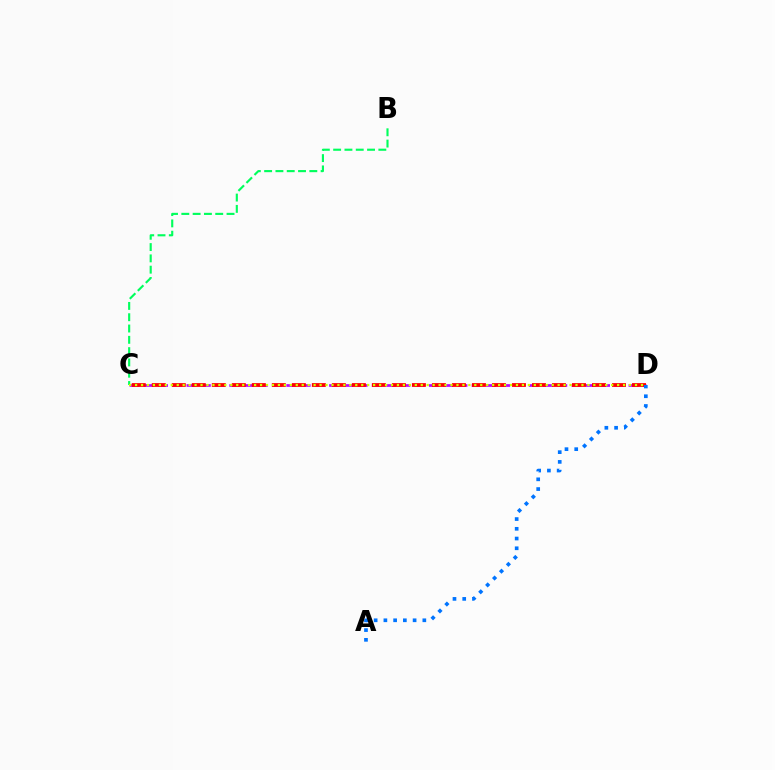{('C', 'D'): [{'color': '#b900ff', 'line_style': 'dashed', 'thickness': 1.94}, {'color': '#ff0000', 'line_style': 'dashed', 'thickness': 2.72}, {'color': '#d1ff00', 'line_style': 'dotted', 'thickness': 1.62}], ('B', 'C'): [{'color': '#00ff5c', 'line_style': 'dashed', 'thickness': 1.54}], ('A', 'D'): [{'color': '#0074ff', 'line_style': 'dotted', 'thickness': 2.65}]}